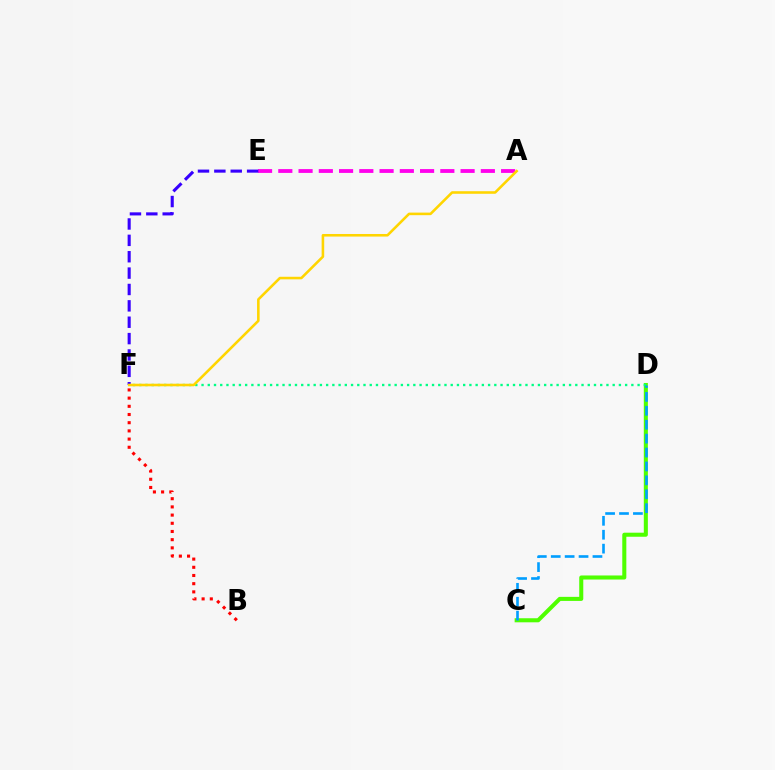{('C', 'D'): [{'color': '#4fff00', 'line_style': 'solid', 'thickness': 2.92}, {'color': '#009eff', 'line_style': 'dashed', 'thickness': 1.89}], ('A', 'E'): [{'color': '#ff00ed', 'line_style': 'dashed', 'thickness': 2.75}], ('D', 'F'): [{'color': '#00ff86', 'line_style': 'dotted', 'thickness': 1.69}], ('B', 'F'): [{'color': '#ff0000', 'line_style': 'dotted', 'thickness': 2.23}], ('E', 'F'): [{'color': '#3700ff', 'line_style': 'dashed', 'thickness': 2.22}], ('A', 'F'): [{'color': '#ffd500', 'line_style': 'solid', 'thickness': 1.85}]}